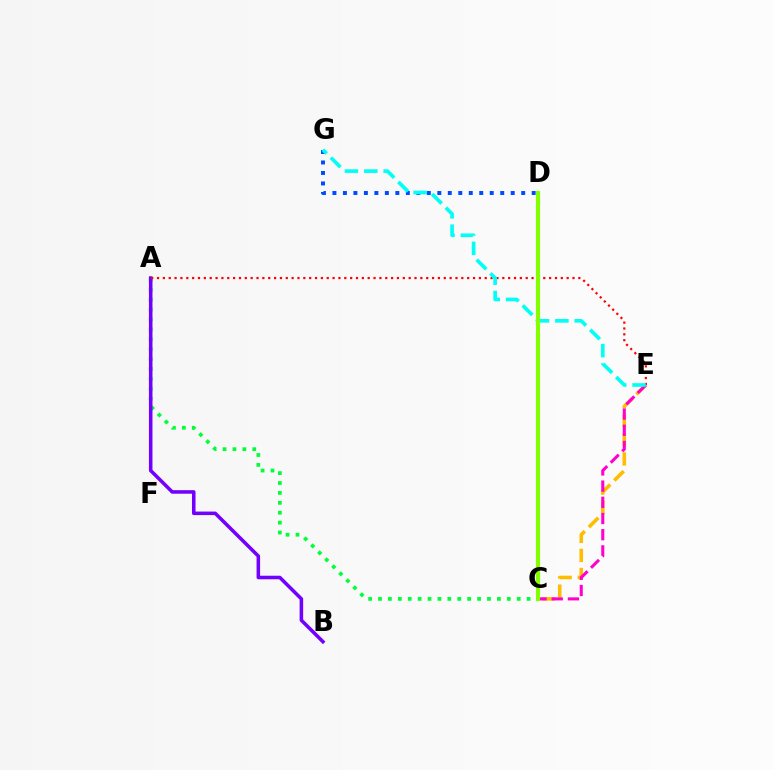{('C', 'E'): [{'color': '#ffbd00', 'line_style': 'dashed', 'thickness': 2.59}, {'color': '#ff00cf', 'line_style': 'dashed', 'thickness': 2.2}], ('D', 'G'): [{'color': '#004bff', 'line_style': 'dotted', 'thickness': 2.85}], ('A', 'C'): [{'color': '#00ff39', 'line_style': 'dotted', 'thickness': 2.69}], ('A', 'B'): [{'color': '#7200ff', 'line_style': 'solid', 'thickness': 2.55}], ('A', 'E'): [{'color': '#ff0000', 'line_style': 'dotted', 'thickness': 1.59}], ('E', 'G'): [{'color': '#00fff6', 'line_style': 'dashed', 'thickness': 2.63}], ('C', 'D'): [{'color': '#84ff00', 'line_style': 'solid', 'thickness': 2.98}]}